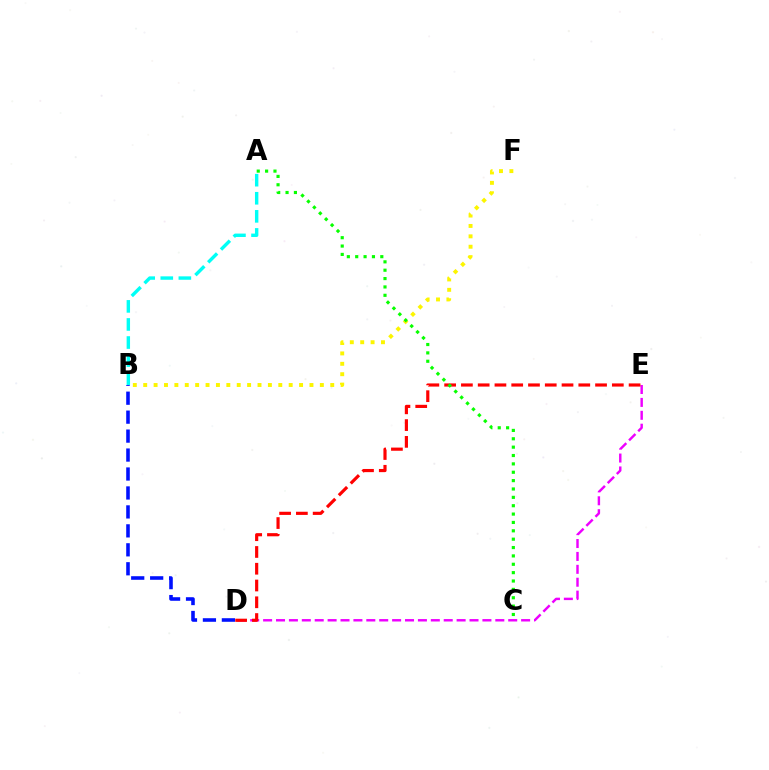{('A', 'B'): [{'color': '#00fff6', 'line_style': 'dashed', 'thickness': 2.46}], ('D', 'E'): [{'color': '#ee00ff', 'line_style': 'dashed', 'thickness': 1.75}, {'color': '#ff0000', 'line_style': 'dashed', 'thickness': 2.28}], ('B', 'F'): [{'color': '#fcf500', 'line_style': 'dotted', 'thickness': 2.82}], ('A', 'C'): [{'color': '#08ff00', 'line_style': 'dotted', 'thickness': 2.27}], ('B', 'D'): [{'color': '#0010ff', 'line_style': 'dashed', 'thickness': 2.57}]}